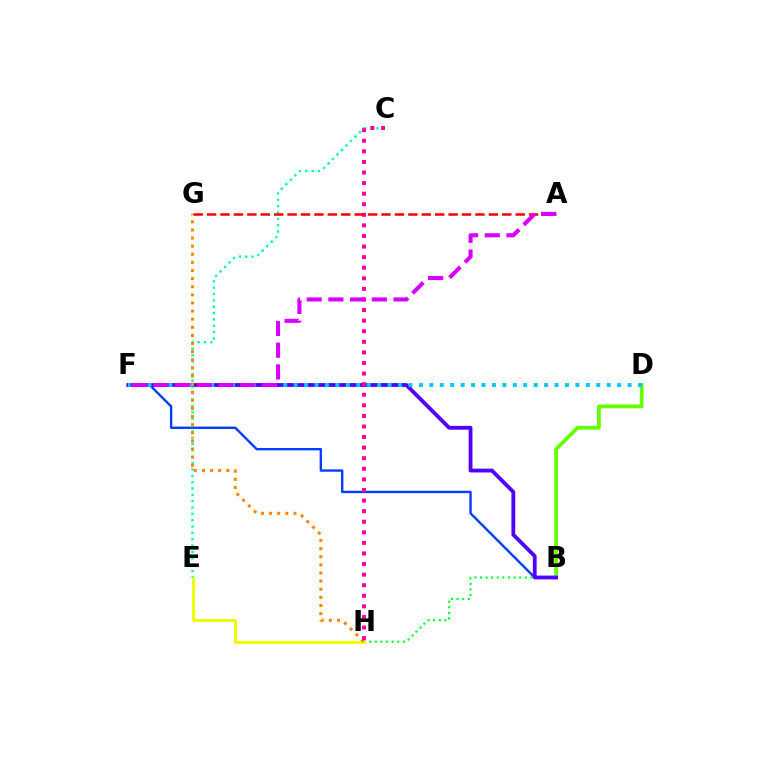{('B', 'F'): [{'color': '#003fff', 'line_style': 'solid', 'thickness': 1.72}, {'color': '#4f00ff', 'line_style': 'solid', 'thickness': 2.75}], ('B', 'D'): [{'color': '#66ff00', 'line_style': 'solid', 'thickness': 2.72}], ('B', 'H'): [{'color': '#00ff27', 'line_style': 'dotted', 'thickness': 1.52}], ('E', 'H'): [{'color': '#eeff00', 'line_style': 'solid', 'thickness': 2.11}], ('C', 'E'): [{'color': '#00ffaf', 'line_style': 'dotted', 'thickness': 1.72}], ('D', 'F'): [{'color': '#00c7ff', 'line_style': 'dotted', 'thickness': 2.84}], ('G', 'H'): [{'color': '#ff8800', 'line_style': 'dotted', 'thickness': 2.2}], ('C', 'H'): [{'color': '#ff00a0', 'line_style': 'dotted', 'thickness': 2.88}], ('A', 'G'): [{'color': '#ff0000', 'line_style': 'dashed', 'thickness': 1.82}], ('A', 'F'): [{'color': '#d600ff', 'line_style': 'dashed', 'thickness': 2.95}]}